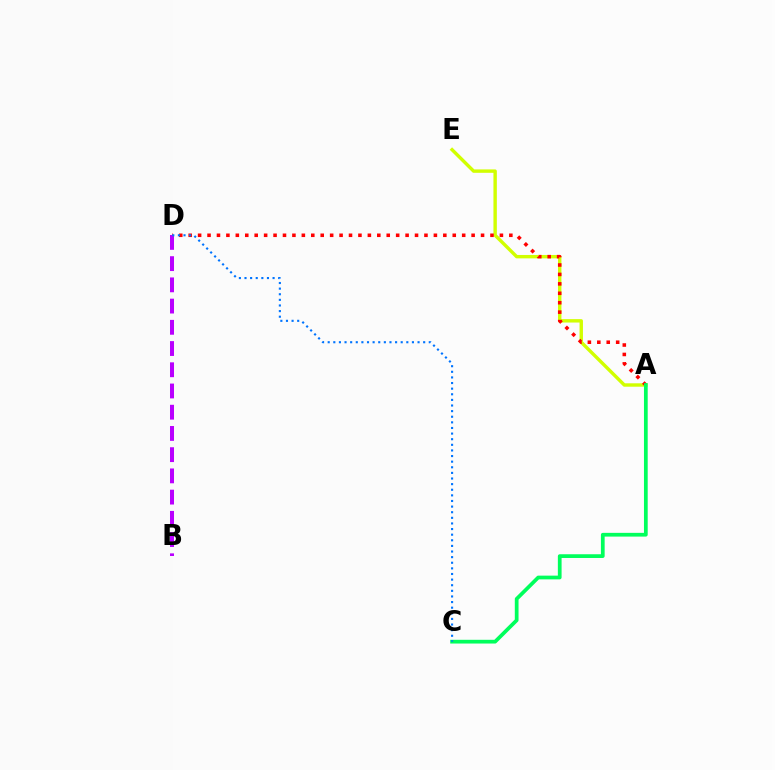{('A', 'E'): [{'color': '#d1ff00', 'line_style': 'solid', 'thickness': 2.45}], ('A', 'D'): [{'color': '#ff0000', 'line_style': 'dotted', 'thickness': 2.56}], ('A', 'C'): [{'color': '#00ff5c', 'line_style': 'solid', 'thickness': 2.69}], ('B', 'D'): [{'color': '#b900ff', 'line_style': 'dashed', 'thickness': 2.88}], ('C', 'D'): [{'color': '#0074ff', 'line_style': 'dotted', 'thickness': 1.53}]}